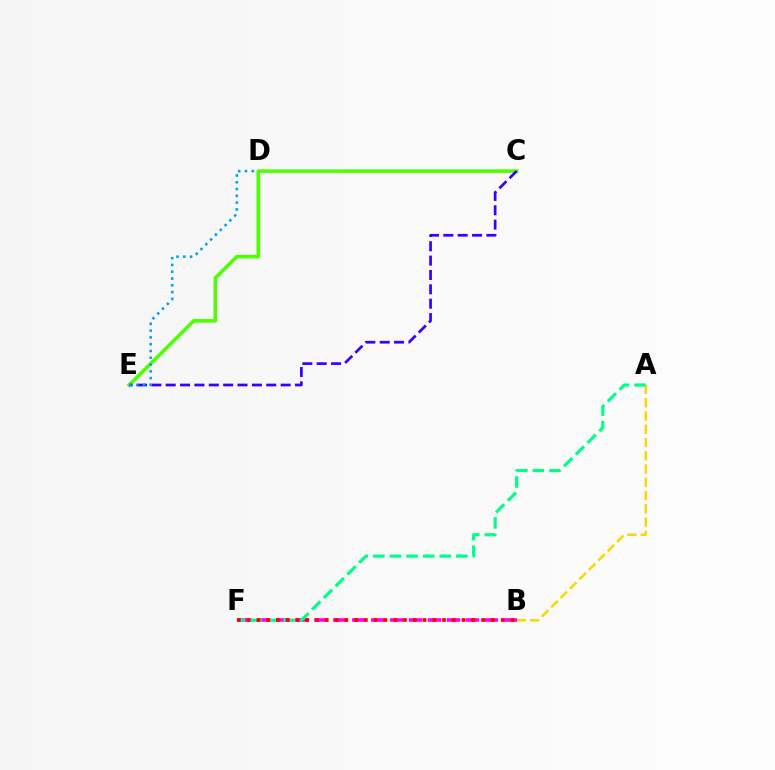{('C', 'E'): [{'color': '#4fff00', 'line_style': 'solid', 'thickness': 2.56}, {'color': '#3700ff', 'line_style': 'dashed', 'thickness': 1.95}], ('A', 'B'): [{'color': '#ffd500', 'line_style': 'dashed', 'thickness': 1.8}], ('B', 'F'): [{'color': '#ff00ed', 'line_style': 'dashed', 'thickness': 2.58}, {'color': '#ff0000', 'line_style': 'dotted', 'thickness': 2.65}], ('A', 'F'): [{'color': '#00ff86', 'line_style': 'dashed', 'thickness': 2.26}], ('D', 'E'): [{'color': '#009eff', 'line_style': 'dotted', 'thickness': 1.84}]}